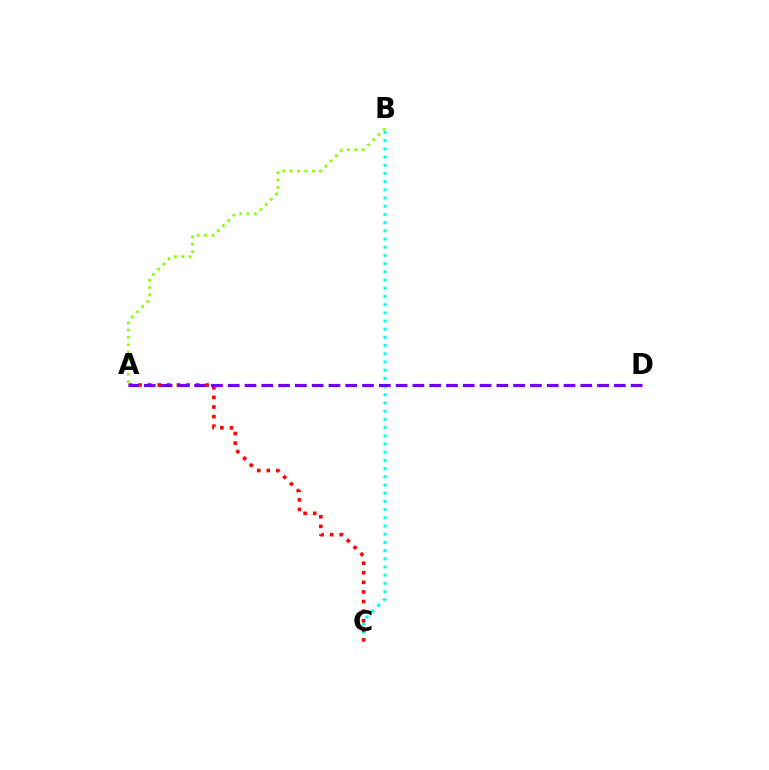{('B', 'C'): [{'color': '#00fff6', 'line_style': 'dotted', 'thickness': 2.23}], ('A', 'C'): [{'color': '#ff0000', 'line_style': 'dotted', 'thickness': 2.6}], ('A', 'B'): [{'color': '#84ff00', 'line_style': 'dotted', 'thickness': 2.0}], ('A', 'D'): [{'color': '#7200ff', 'line_style': 'dashed', 'thickness': 2.28}]}